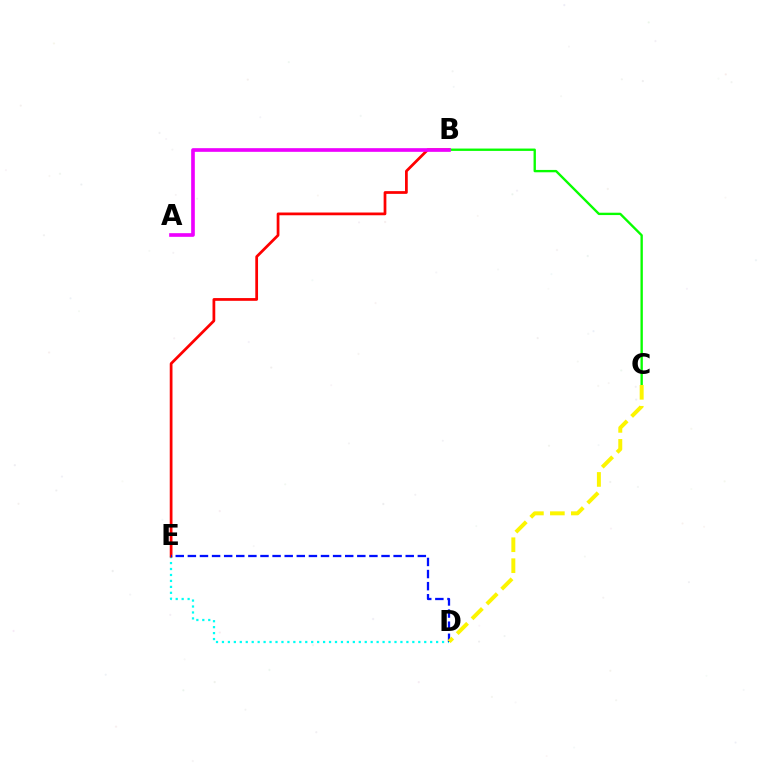{('D', 'E'): [{'color': '#00fff6', 'line_style': 'dotted', 'thickness': 1.62}, {'color': '#0010ff', 'line_style': 'dashed', 'thickness': 1.64}], ('B', 'E'): [{'color': '#ff0000', 'line_style': 'solid', 'thickness': 1.98}], ('B', 'C'): [{'color': '#08ff00', 'line_style': 'solid', 'thickness': 1.7}], ('C', 'D'): [{'color': '#fcf500', 'line_style': 'dashed', 'thickness': 2.85}], ('A', 'B'): [{'color': '#ee00ff', 'line_style': 'solid', 'thickness': 2.63}]}